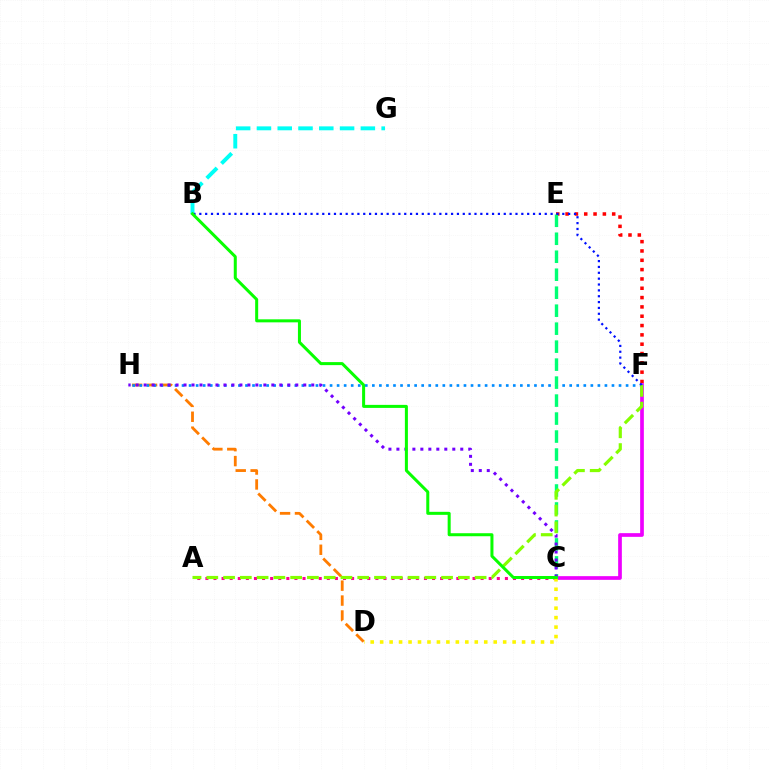{('E', 'F'): [{'color': '#ff0000', 'line_style': 'dotted', 'thickness': 2.53}], ('C', 'F'): [{'color': '#ee00ff', 'line_style': 'solid', 'thickness': 2.66}], ('A', 'C'): [{'color': '#ff0094', 'line_style': 'dotted', 'thickness': 2.2}], ('D', 'H'): [{'color': '#ff7c00', 'line_style': 'dashed', 'thickness': 2.03}], ('F', 'H'): [{'color': '#008cff', 'line_style': 'dotted', 'thickness': 1.91}], ('C', 'D'): [{'color': '#fcf500', 'line_style': 'dotted', 'thickness': 2.57}], ('B', 'G'): [{'color': '#00fff6', 'line_style': 'dashed', 'thickness': 2.82}], ('C', 'E'): [{'color': '#00ff74', 'line_style': 'dashed', 'thickness': 2.44}], ('C', 'H'): [{'color': '#7200ff', 'line_style': 'dotted', 'thickness': 2.17}], ('A', 'F'): [{'color': '#84ff00', 'line_style': 'dashed', 'thickness': 2.28}], ('B', 'F'): [{'color': '#0010ff', 'line_style': 'dotted', 'thickness': 1.59}], ('B', 'C'): [{'color': '#08ff00', 'line_style': 'solid', 'thickness': 2.17}]}